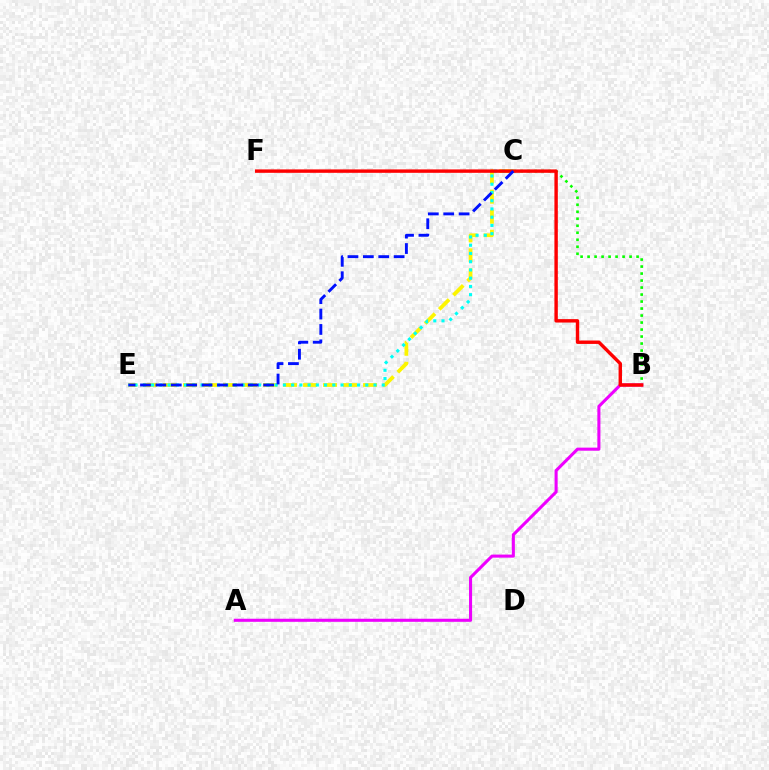{('A', 'B'): [{'color': '#ee00ff', 'line_style': 'solid', 'thickness': 2.21}], ('B', 'C'): [{'color': '#08ff00', 'line_style': 'dotted', 'thickness': 1.9}], ('C', 'E'): [{'color': '#fcf500', 'line_style': 'dashed', 'thickness': 2.72}, {'color': '#00fff6', 'line_style': 'dotted', 'thickness': 2.24}, {'color': '#0010ff', 'line_style': 'dashed', 'thickness': 2.09}], ('B', 'F'): [{'color': '#ff0000', 'line_style': 'solid', 'thickness': 2.45}]}